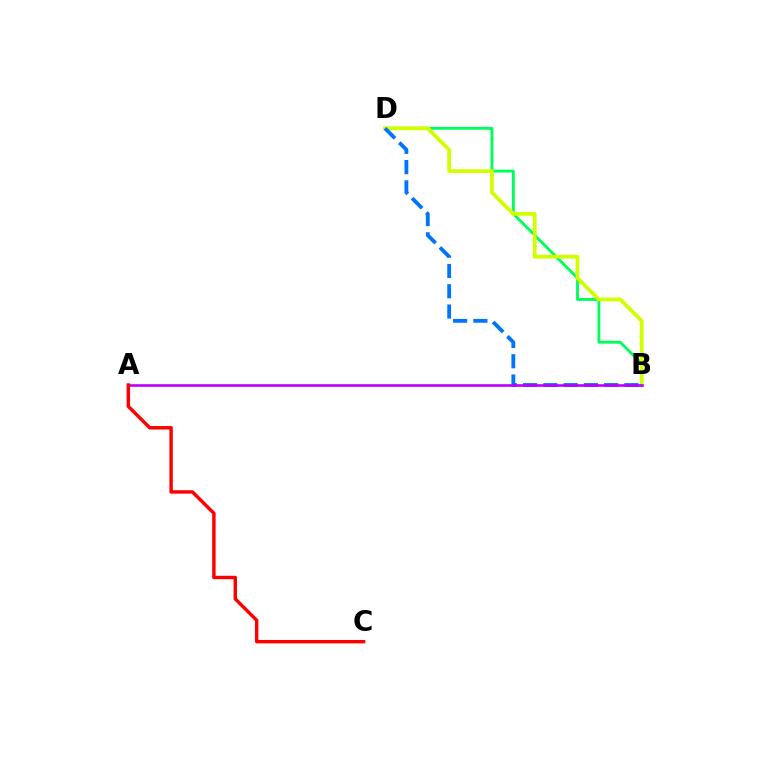{('B', 'D'): [{'color': '#00ff5c', 'line_style': 'solid', 'thickness': 2.06}, {'color': '#d1ff00', 'line_style': 'solid', 'thickness': 2.74}, {'color': '#0074ff', 'line_style': 'dashed', 'thickness': 2.75}], ('A', 'B'): [{'color': '#b900ff', 'line_style': 'solid', 'thickness': 1.89}], ('A', 'C'): [{'color': '#ff0000', 'line_style': 'solid', 'thickness': 2.47}]}